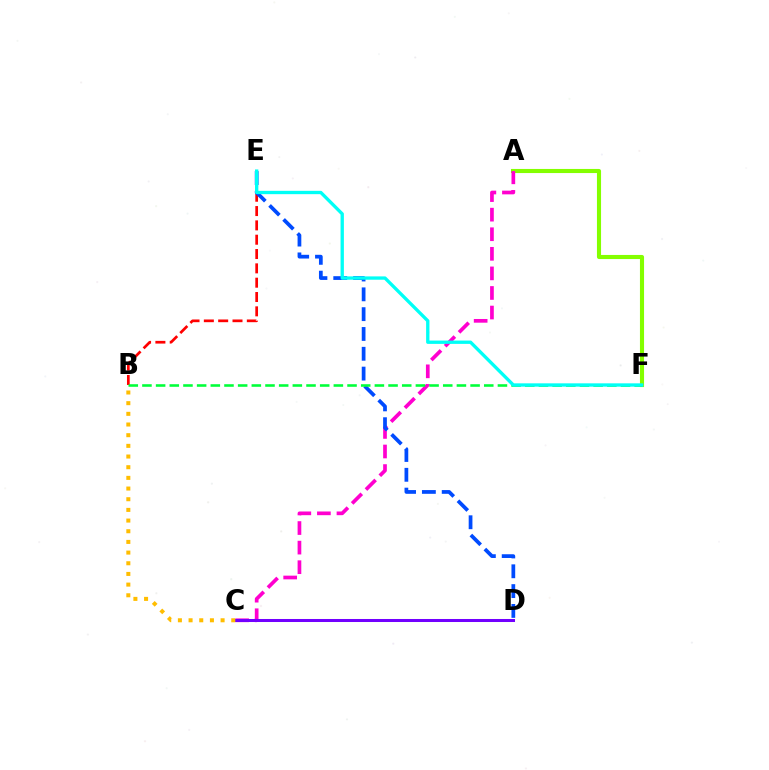{('B', 'E'): [{'color': '#ff0000', 'line_style': 'dashed', 'thickness': 1.95}], ('A', 'F'): [{'color': '#84ff00', 'line_style': 'solid', 'thickness': 2.96}], ('A', 'C'): [{'color': '#ff00cf', 'line_style': 'dashed', 'thickness': 2.66}], ('C', 'D'): [{'color': '#7200ff', 'line_style': 'solid', 'thickness': 2.17}], ('B', 'C'): [{'color': '#ffbd00', 'line_style': 'dotted', 'thickness': 2.9}], ('D', 'E'): [{'color': '#004bff', 'line_style': 'dashed', 'thickness': 2.69}], ('B', 'F'): [{'color': '#00ff39', 'line_style': 'dashed', 'thickness': 1.86}], ('E', 'F'): [{'color': '#00fff6', 'line_style': 'solid', 'thickness': 2.4}]}